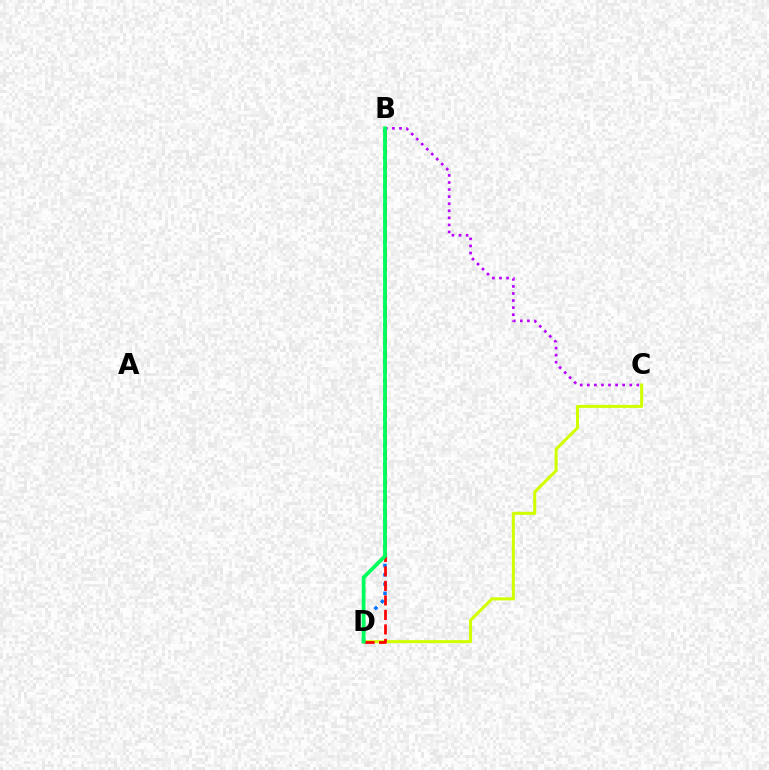{('C', 'D'): [{'color': '#d1ff00', 'line_style': 'solid', 'thickness': 2.19}], ('B', 'C'): [{'color': '#b900ff', 'line_style': 'dotted', 'thickness': 1.92}], ('B', 'D'): [{'color': '#0074ff', 'line_style': 'dotted', 'thickness': 2.51}, {'color': '#ff0000', 'line_style': 'dashed', 'thickness': 1.97}, {'color': '#00ff5c', 'line_style': 'solid', 'thickness': 2.72}]}